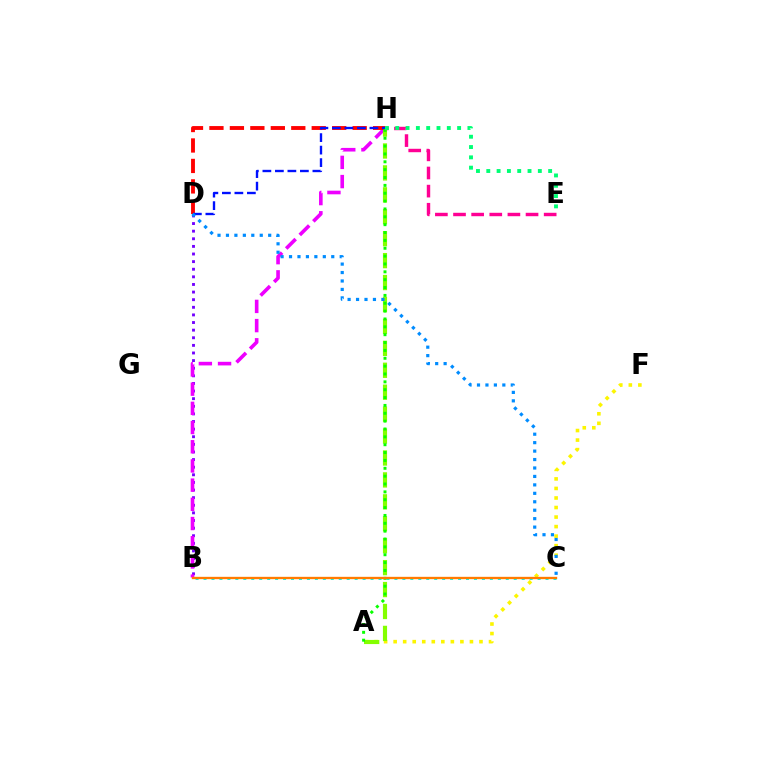{('A', 'F'): [{'color': '#fcf500', 'line_style': 'dotted', 'thickness': 2.59}], ('B', 'D'): [{'color': '#7200ff', 'line_style': 'dotted', 'thickness': 2.07}], ('B', 'H'): [{'color': '#ee00ff', 'line_style': 'dashed', 'thickness': 2.61}], ('A', 'H'): [{'color': '#84ff00', 'line_style': 'dashed', 'thickness': 2.98}, {'color': '#08ff00', 'line_style': 'dotted', 'thickness': 2.14}], ('D', 'H'): [{'color': '#ff0000', 'line_style': 'dashed', 'thickness': 2.78}, {'color': '#0010ff', 'line_style': 'dashed', 'thickness': 1.7}], ('B', 'C'): [{'color': '#00fff6', 'line_style': 'dotted', 'thickness': 2.16}, {'color': '#ff7c00', 'line_style': 'solid', 'thickness': 1.68}], ('E', 'H'): [{'color': '#ff0094', 'line_style': 'dashed', 'thickness': 2.46}, {'color': '#00ff74', 'line_style': 'dotted', 'thickness': 2.8}], ('C', 'D'): [{'color': '#008cff', 'line_style': 'dotted', 'thickness': 2.29}]}